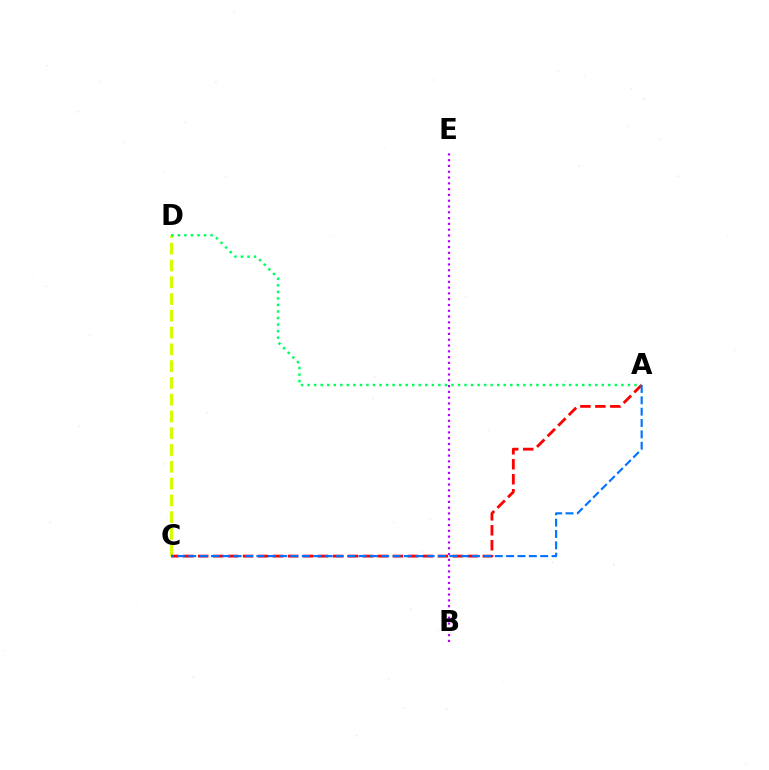{('C', 'D'): [{'color': '#d1ff00', 'line_style': 'dashed', 'thickness': 2.28}], ('A', 'C'): [{'color': '#ff0000', 'line_style': 'dashed', 'thickness': 2.03}, {'color': '#0074ff', 'line_style': 'dashed', 'thickness': 1.54}], ('B', 'E'): [{'color': '#b900ff', 'line_style': 'dotted', 'thickness': 1.57}], ('A', 'D'): [{'color': '#00ff5c', 'line_style': 'dotted', 'thickness': 1.78}]}